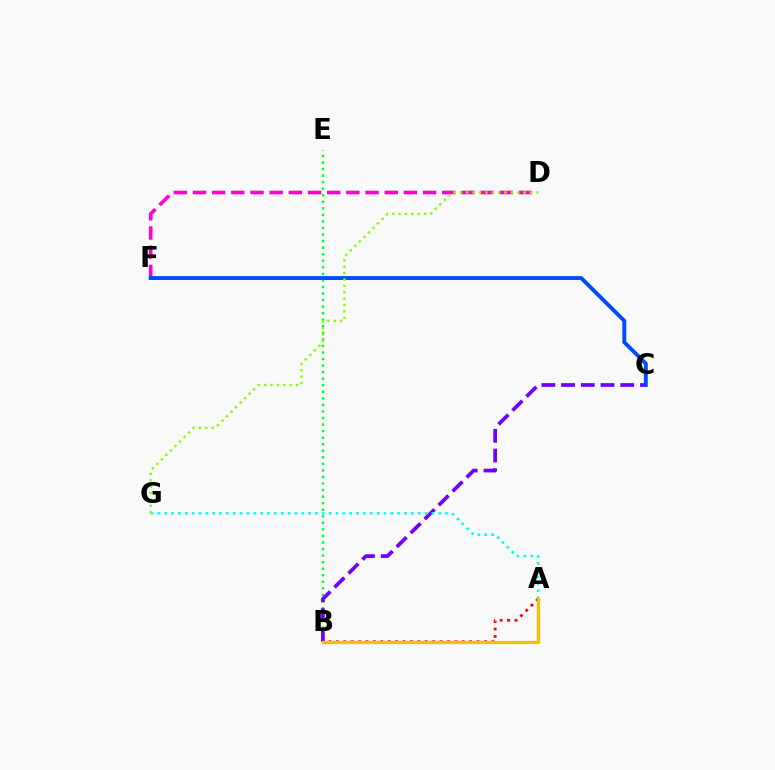{('B', 'E'): [{'color': '#00ff39', 'line_style': 'dotted', 'thickness': 1.78}], ('B', 'C'): [{'color': '#7200ff', 'line_style': 'dashed', 'thickness': 2.68}], ('A', 'B'): [{'color': '#ff0000', 'line_style': 'dotted', 'thickness': 2.01}, {'color': '#ffbd00', 'line_style': 'solid', 'thickness': 2.31}], ('D', 'F'): [{'color': '#ff00cf', 'line_style': 'dashed', 'thickness': 2.61}], ('A', 'G'): [{'color': '#00fff6', 'line_style': 'dotted', 'thickness': 1.86}], ('C', 'F'): [{'color': '#004bff', 'line_style': 'solid', 'thickness': 2.81}], ('D', 'G'): [{'color': '#84ff00', 'line_style': 'dotted', 'thickness': 1.73}]}